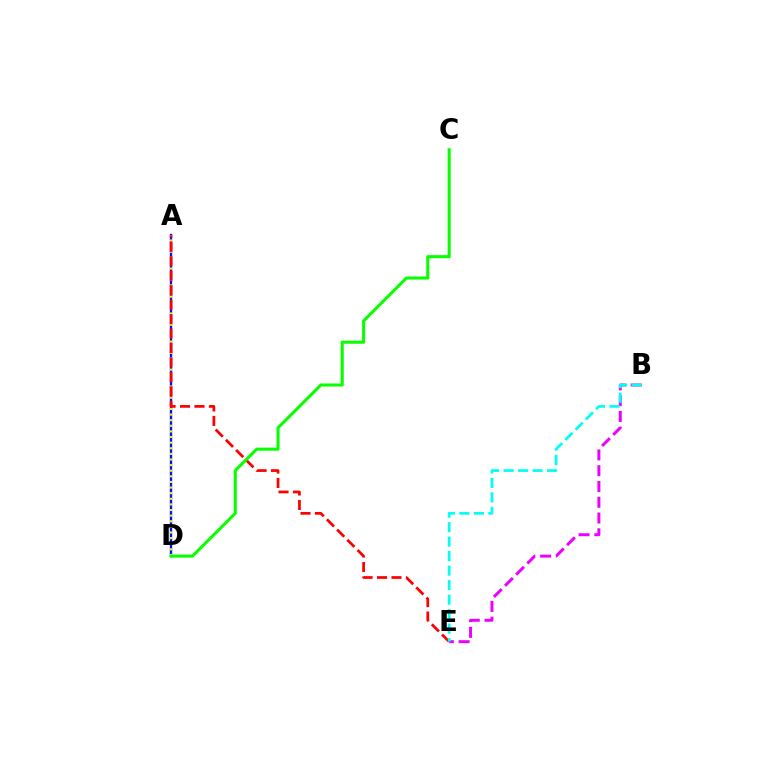{('A', 'D'): [{'color': '#0010ff', 'line_style': 'solid', 'thickness': 1.69}, {'color': '#fcf500', 'line_style': 'dotted', 'thickness': 1.53}], ('A', 'E'): [{'color': '#ff0000', 'line_style': 'dashed', 'thickness': 1.96}], ('B', 'E'): [{'color': '#ee00ff', 'line_style': 'dashed', 'thickness': 2.14}, {'color': '#00fff6', 'line_style': 'dashed', 'thickness': 1.97}], ('C', 'D'): [{'color': '#08ff00', 'line_style': 'solid', 'thickness': 2.2}]}